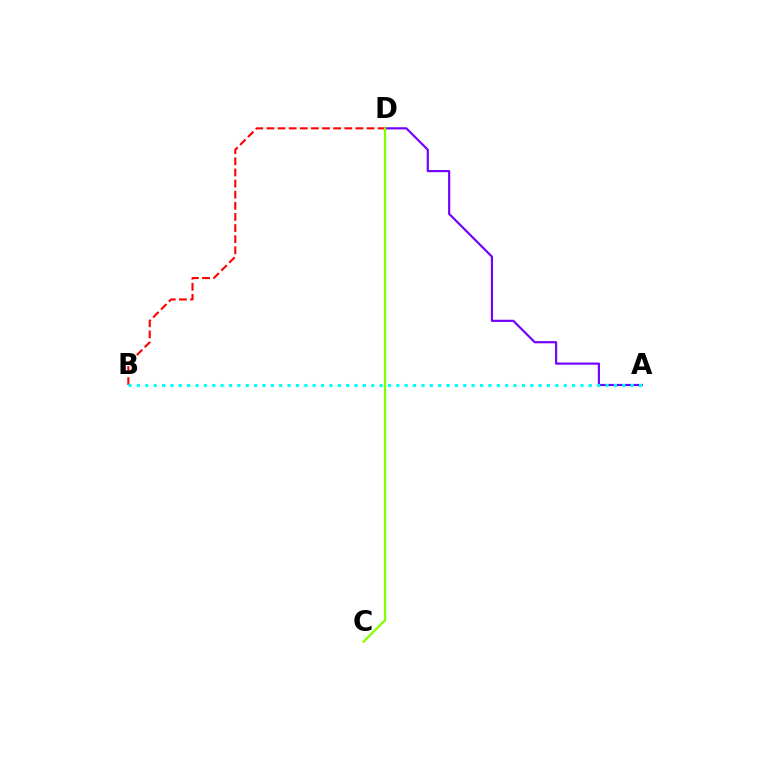{('B', 'D'): [{'color': '#ff0000', 'line_style': 'dashed', 'thickness': 1.51}], ('A', 'D'): [{'color': '#7200ff', 'line_style': 'solid', 'thickness': 1.56}], ('C', 'D'): [{'color': '#84ff00', 'line_style': 'solid', 'thickness': 1.64}], ('A', 'B'): [{'color': '#00fff6', 'line_style': 'dotted', 'thickness': 2.27}]}